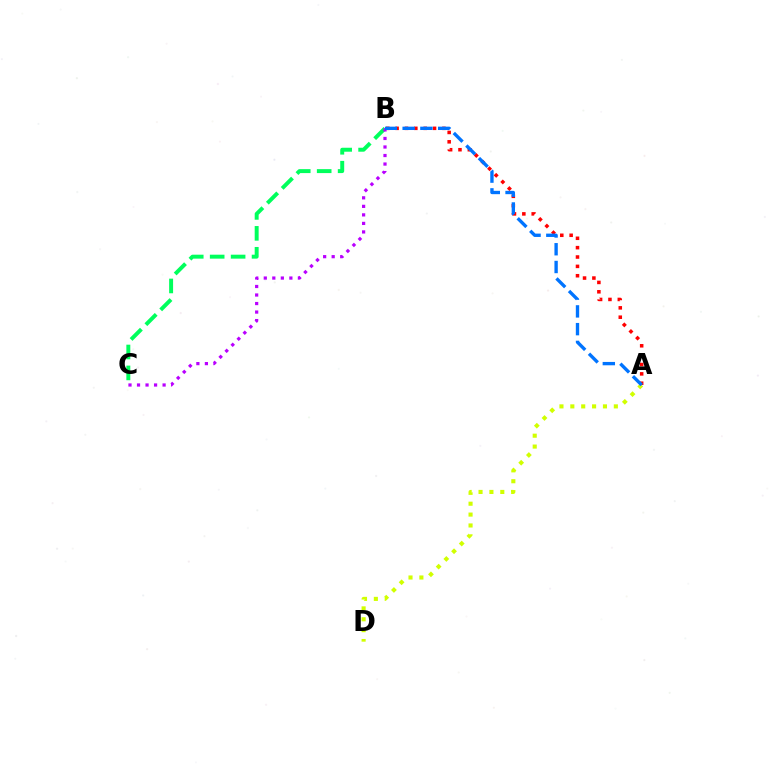{('A', 'D'): [{'color': '#d1ff00', 'line_style': 'dotted', 'thickness': 2.96}], ('A', 'B'): [{'color': '#ff0000', 'line_style': 'dotted', 'thickness': 2.54}, {'color': '#0074ff', 'line_style': 'dashed', 'thickness': 2.41}], ('B', 'C'): [{'color': '#00ff5c', 'line_style': 'dashed', 'thickness': 2.84}, {'color': '#b900ff', 'line_style': 'dotted', 'thickness': 2.32}]}